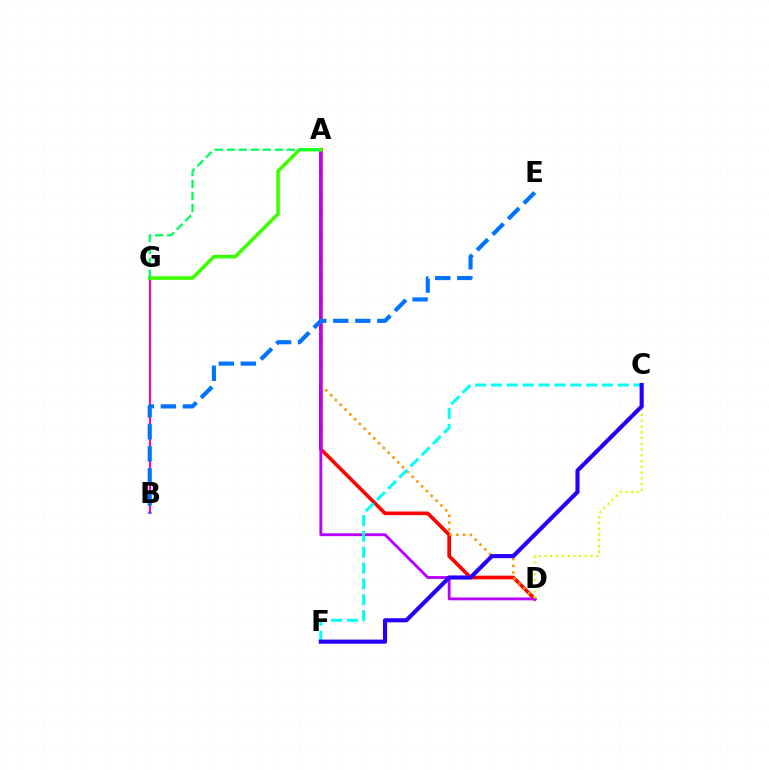{('B', 'G'): [{'color': '#ff00ac', 'line_style': 'solid', 'thickness': 1.52}], ('A', 'D'): [{'color': '#ff0000', 'line_style': 'solid', 'thickness': 2.63}, {'color': '#ff9400', 'line_style': 'dotted', 'thickness': 1.84}, {'color': '#b900ff', 'line_style': 'solid', 'thickness': 2.05}], ('C', 'F'): [{'color': '#00fff6', 'line_style': 'dashed', 'thickness': 2.15}, {'color': '#2500ff', 'line_style': 'solid', 'thickness': 2.97}], ('B', 'E'): [{'color': '#0074ff', 'line_style': 'dashed', 'thickness': 2.99}], ('C', 'D'): [{'color': '#d1ff00', 'line_style': 'dotted', 'thickness': 1.57}], ('A', 'G'): [{'color': '#3dff00', 'line_style': 'solid', 'thickness': 2.59}, {'color': '#00ff5c', 'line_style': 'dashed', 'thickness': 1.63}]}